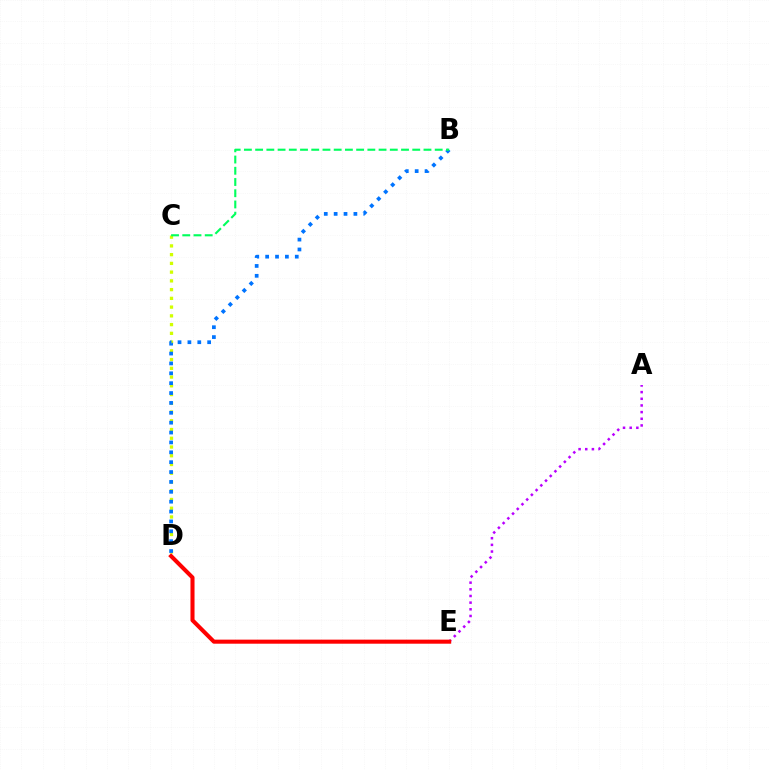{('C', 'D'): [{'color': '#d1ff00', 'line_style': 'dotted', 'thickness': 2.38}], ('B', 'D'): [{'color': '#0074ff', 'line_style': 'dotted', 'thickness': 2.68}], ('B', 'C'): [{'color': '#00ff5c', 'line_style': 'dashed', 'thickness': 1.52}], ('A', 'E'): [{'color': '#b900ff', 'line_style': 'dotted', 'thickness': 1.81}], ('D', 'E'): [{'color': '#ff0000', 'line_style': 'solid', 'thickness': 2.93}]}